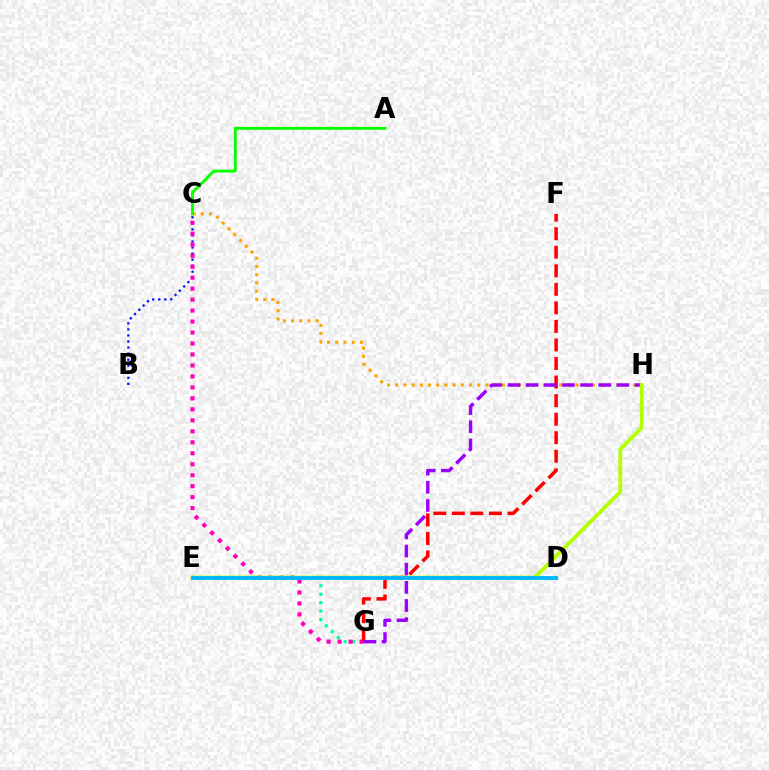{('B', 'C'): [{'color': '#0010ff', 'line_style': 'dotted', 'thickness': 1.64}], ('E', 'G'): [{'color': '#00ff9d', 'line_style': 'dotted', 'thickness': 2.3}], ('C', 'G'): [{'color': '#ff00bd', 'line_style': 'dotted', 'thickness': 2.98}], ('F', 'G'): [{'color': '#ff0000', 'line_style': 'dashed', 'thickness': 2.52}], ('C', 'H'): [{'color': '#ffa500', 'line_style': 'dotted', 'thickness': 2.23}], ('G', 'H'): [{'color': '#9b00ff', 'line_style': 'dashed', 'thickness': 2.47}], ('E', 'H'): [{'color': '#b3ff00', 'line_style': 'solid', 'thickness': 2.71}], ('A', 'C'): [{'color': '#08ff00', 'line_style': 'solid', 'thickness': 2.09}], ('D', 'E'): [{'color': '#00b5ff', 'line_style': 'solid', 'thickness': 2.77}]}